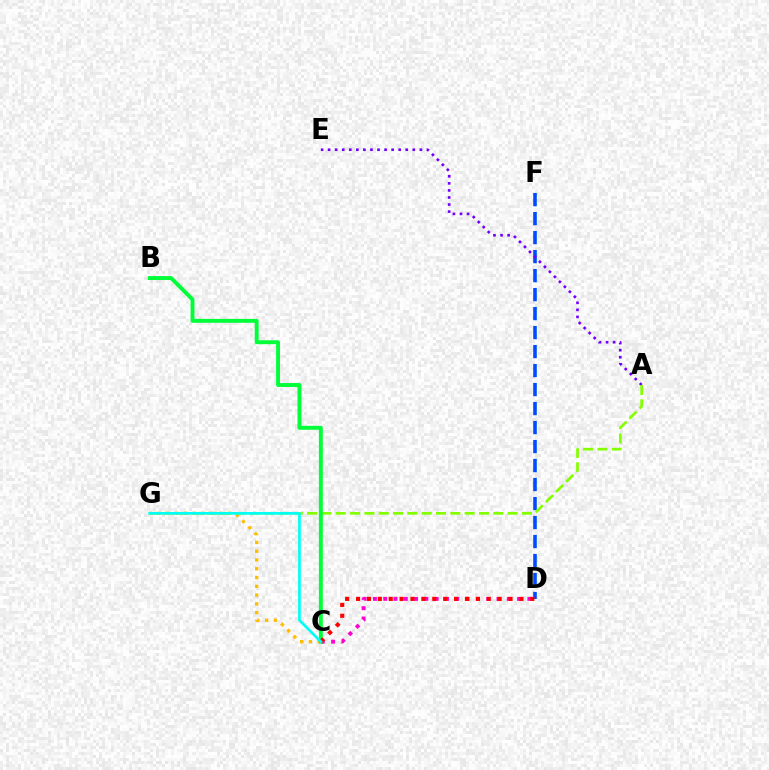{('D', 'F'): [{'color': '#004bff', 'line_style': 'dashed', 'thickness': 2.58}], ('A', 'E'): [{'color': '#7200ff', 'line_style': 'dotted', 'thickness': 1.92}], ('A', 'G'): [{'color': '#84ff00', 'line_style': 'dashed', 'thickness': 1.95}], ('C', 'G'): [{'color': '#ffbd00', 'line_style': 'dotted', 'thickness': 2.39}, {'color': '#00fff6', 'line_style': 'solid', 'thickness': 1.95}], ('C', 'D'): [{'color': '#ff00cf', 'line_style': 'dotted', 'thickness': 2.8}, {'color': '#ff0000', 'line_style': 'dotted', 'thickness': 2.96}], ('B', 'C'): [{'color': '#00ff39', 'line_style': 'solid', 'thickness': 2.82}]}